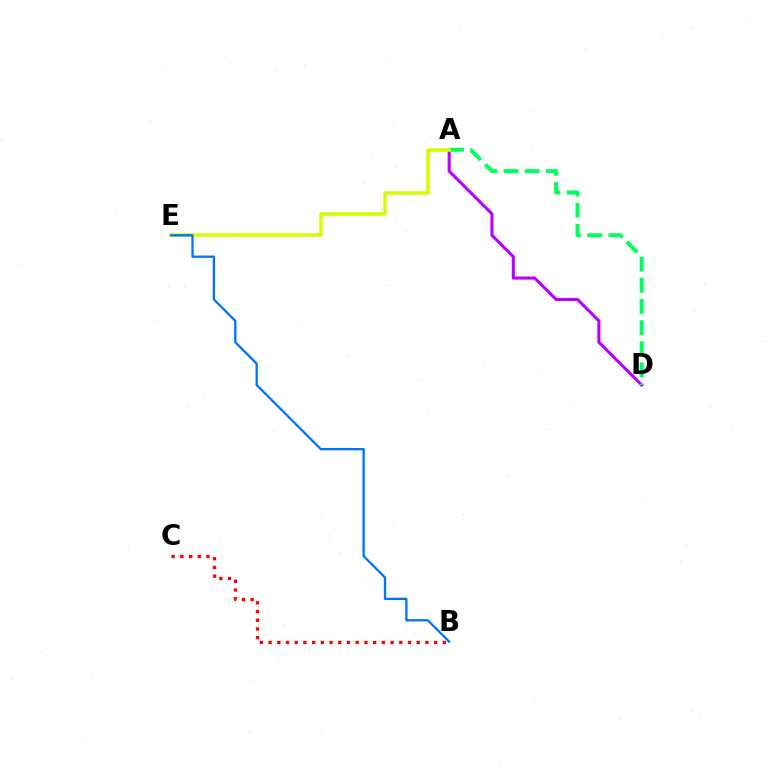{('A', 'D'): [{'color': '#b900ff', 'line_style': 'solid', 'thickness': 2.22}, {'color': '#00ff5c', 'line_style': 'dashed', 'thickness': 2.87}], ('A', 'E'): [{'color': '#d1ff00', 'line_style': 'solid', 'thickness': 2.56}], ('B', 'E'): [{'color': '#0074ff', 'line_style': 'solid', 'thickness': 1.66}], ('B', 'C'): [{'color': '#ff0000', 'line_style': 'dotted', 'thickness': 2.37}]}